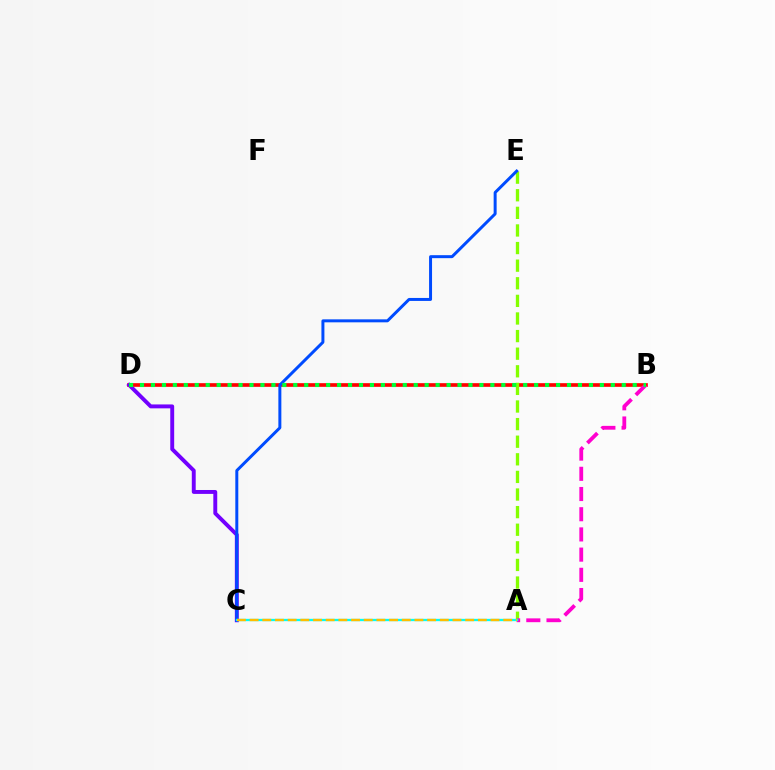{('B', 'D'): [{'color': '#ff0000', 'line_style': 'solid', 'thickness': 2.64}, {'color': '#00ff39', 'line_style': 'dotted', 'thickness': 2.97}], ('A', 'E'): [{'color': '#84ff00', 'line_style': 'dashed', 'thickness': 2.39}], ('A', 'B'): [{'color': '#ff00cf', 'line_style': 'dashed', 'thickness': 2.74}], ('C', 'D'): [{'color': '#7200ff', 'line_style': 'solid', 'thickness': 2.81}], ('C', 'E'): [{'color': '#004bff', 'line_style': 'solid', 'thickness': 2.15}], ('A', 'C'): [{'color': '#00fff6', 'line_style': 'solid', 'thickness': 1.66}, {'color': '#ffbd00', 'line_style': 'dashed', 'thickness': 1.72}]}